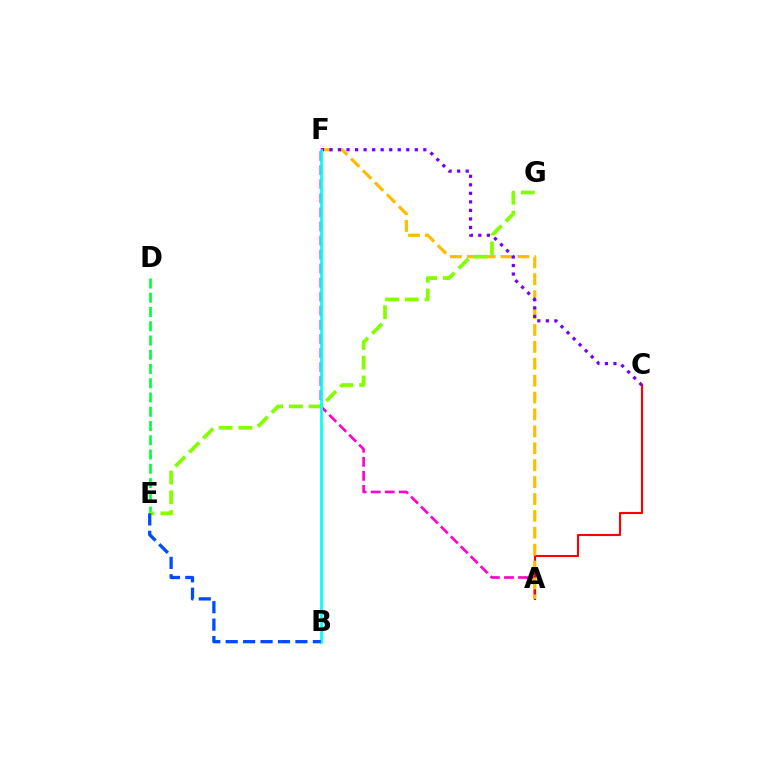{('A', 'F'): [{'color': '#ff00cf', 'line_style': 'dashed', 'thickness': 1.91}, {'color': '#ffbd00', 'line_style': 'dashed', 'thickness': 2.3}], ('A', 'C'): [{'color': '#ff0000', 'line_style': 'solid', 'thickness': 1.5}], ('C', 'F'): [{'color': '#7200ff', 'line_style': 'dotted', 'thickness': 2.32}], ('D', 'E'): [{'color': '#00ff39', 'line_style': 'dashed', 'thickness': 1.94}], ('E', 'G'): [{'color': '#84ff00', 'line_style': 'dashed', 'thickness': 2.69}], ('B', 'F'): [{'color': '#00fff6', 'line_style': 'solid', 'thickness': 1.96}], ('B', 'E'): [{'color': '#004bff', 'line_style': 'dashed', 'thickness': 2.37}]}